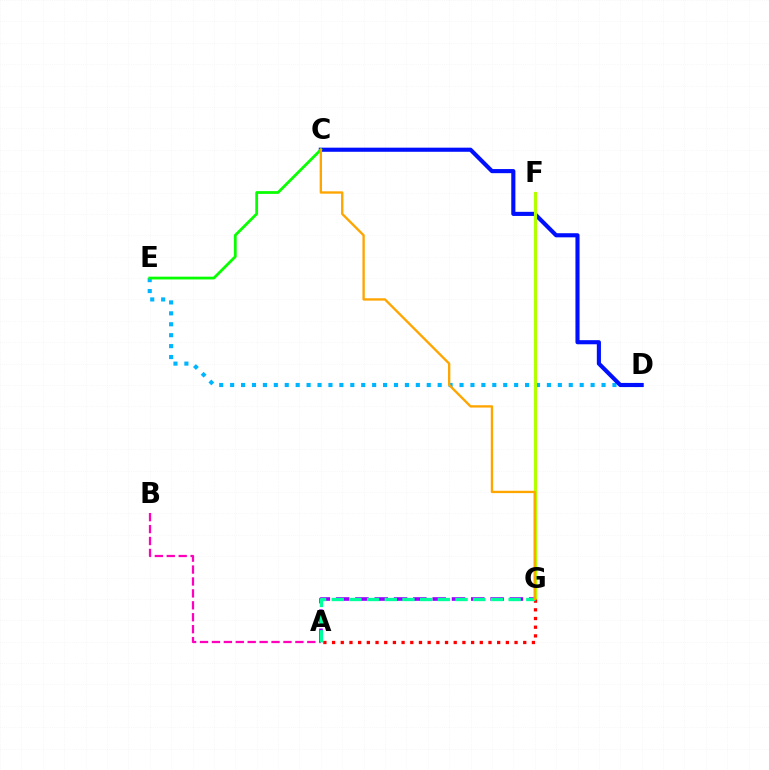{('D', 'E'): [{'color': '#00b5ff', 'line_style': 'dotted', 'thickness': 2.97}], ('C', 'D'): [{'color': '#0010ff', 'line_style': 'solid', 'thickness': 2.97}], ('F', 'G'): [{'color': '#b3ff00', 'line_style': 'solid', 'thickness': 2.29}], ('A', 'B'): [{'color': '#ff00bd', 'line_style': 'dashed', 'thickness': 1.62}], ('A', 'G'): [{'color': '#9b00ff', 'line_style': 'dashed', 'thickness': 2.62}, {'color': '#ff0000', 'line_style': 'dotted', 'thickness': 2.36}, {'color': '#00ff9d', 'line_style': 'dashed', 'thickness': 2.4}], ('C', 'E'): [{'color': '#08ff00', 'line_style': 'solid', 'thickness': 1.99}], ('C', 'G'): [{'color': '#ffa500', 'line_style': 'solid', 'thickness': 1.69}]}